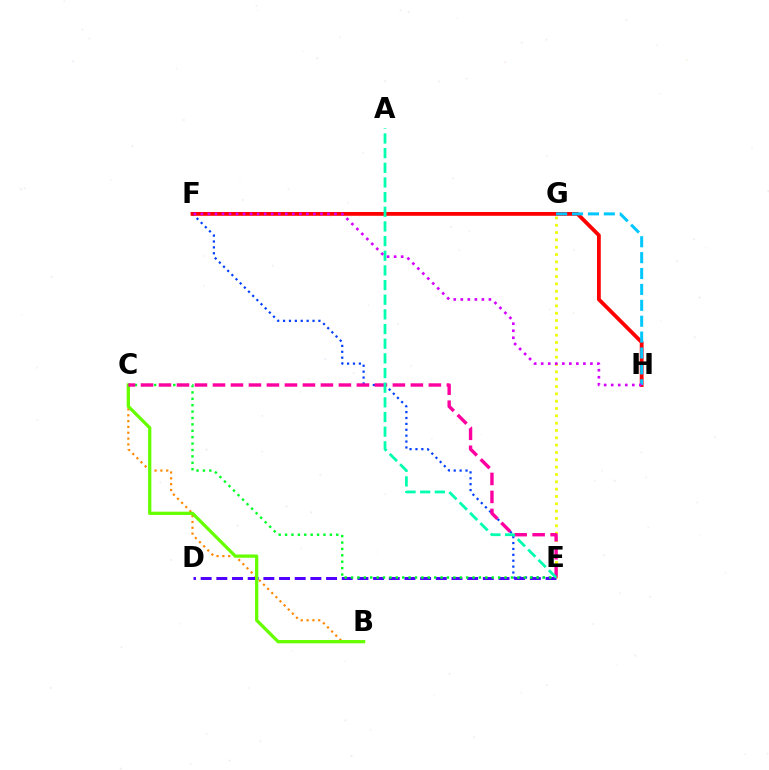{('E', 'F'): [{'color': '#003fff', 'line_style': 'dotted', 'thickness': 1.6}], ('F', 'H'): [{'color': '#ff0000', 'line_style': 'solid', 'thickness': 2.73}, {'color': '#d600ff', 'line_style': 'dotted', 'thickness': 1.91}], ('E', 'G'): [{'color': '#eeff00', 'line_style': 'dotted', 'thickness': 1.99}], ('B', 'C'): [{'color': '#ff8800', 'line_style': 'dotted', 'thickness': 1.58}, {'color': '#66ff00', 'line_style': 'solid', 'thickness': 2.35}], ('D', 'E'): [{'color': '#4f00ff', 'line_style': 'dashed', 'thickness': 2.13}], ('C', 'E'): [{'color': '#00ff27', 'line_style': 'dotted', 'thickness': 1.74}, {'color': '#ff00a0', 'line_style': 'dashed', 'thickness': 2.44}], ('G', 'H'): [{'color': '#00c7ff', 'line_style': 'dashed', 'thickness': 2.16}], ('A', 'E'): [{'color': '#00ffaf', 'line_style': 'dashed', 'thickness': 1.99}]}